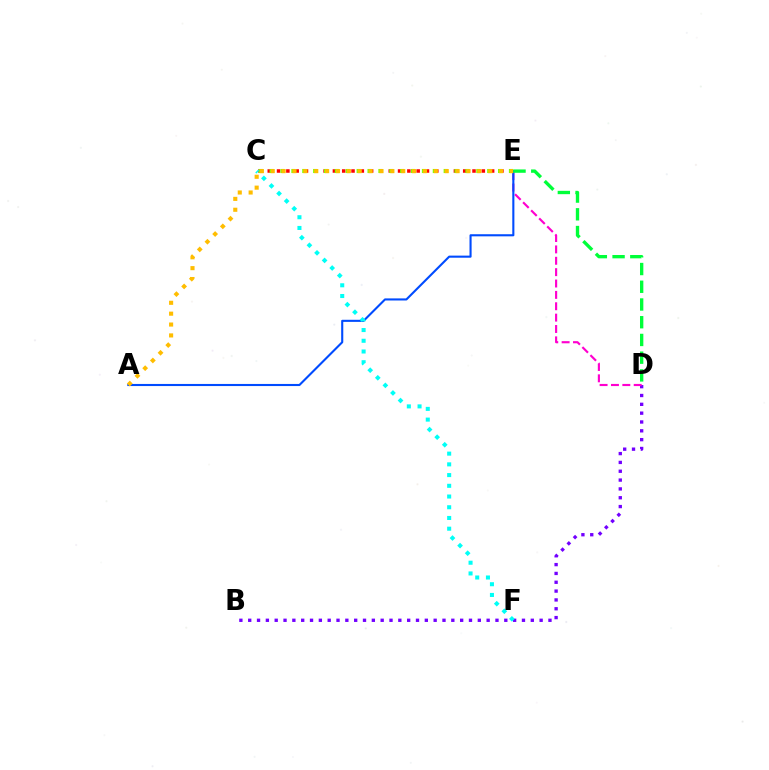{('B', 'D'): [{'color': '#7200ff', 'line_style': 'dotted', 'thickness': 2.4}], ('C', 'E'): [{'color': '#ff0000', 'line_style': 'dotted', 'thickness': 2.53}, {'color': '#84ff00', 'line_style': 'dotted', 'thickness': 2.96}], ('D', 'E'): [{'color': '#ff00cf', 'line_style': 'dashed', 'thickness': 1.54}, {'color': '#00ff39', 'line_style': 'dashed', 'thickness': 2.41}], ('A', 'E'): [{'color': '#004bff', 'line_style': 'solid', 'thickness': 1.51}, {'color': '#ffbd00', 'line_style': 'dotted', 'thickness': 2.95}], ('C', 'F'): [{'color': '#00fff6', 'line_style': 'dotted', 'thickness': 2.91}]}